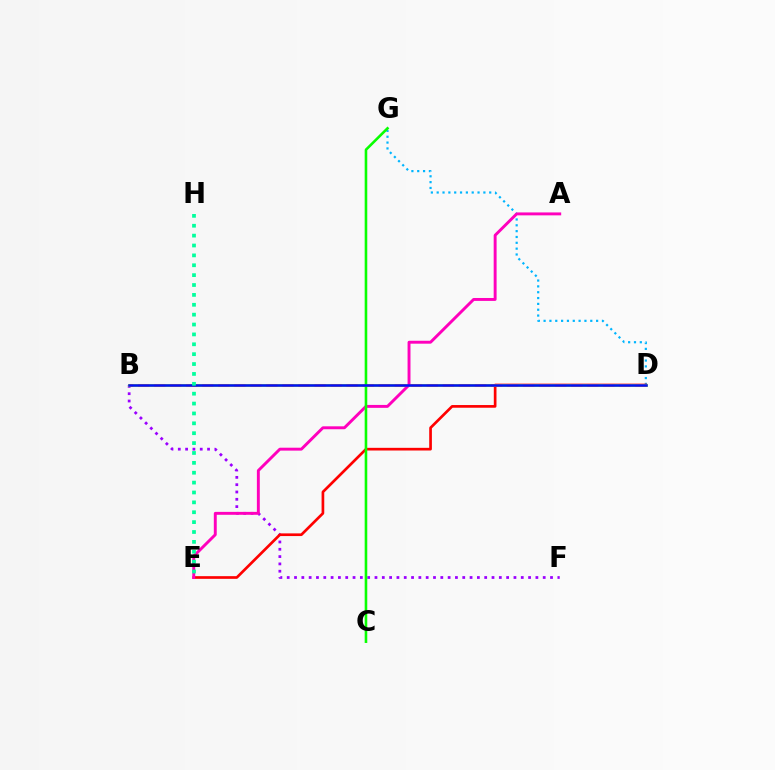{('B', 'F'): [{'color': '#9b00ff', 'line_style': 'dotted', 'thickness': 1.99}], ('D', 'G'): [{'color': '#00b5ff', 'line_style': 'dotted', 'thickness': 1.59}], ('D', 'E'): [{'color': '#ff0000', 'line_style': 'solid', 'thickness': 1.93}], ('B', 'D'): [{'color': '#b3ff00', 'line_style': 'solid', 'thickness': 2.05}, {'color': '#ffa500', 'line_style': 'dashed', 'thickness': 2.18}, {'color': '#0010ff', 'line_style': 'solid', 'thickness': 1.81}], ('A', 'E'): [{'color': '#ff00bd', 'line_style': 'solid', 'thickness': 2.1}], ('C', 'G'): [{'color': '#08ff00', 'line_style': 'solid', 'thickness': 1.87}], ('E', 'H'): [{'color': '#00ff9d', 'line_style': 'dotted', 'thickness': 2.68}]}